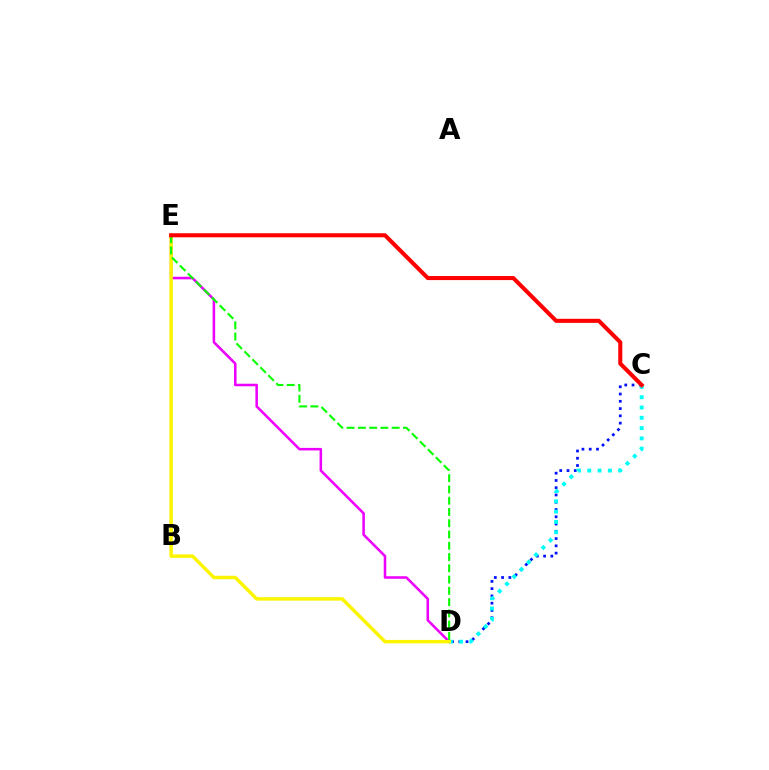{('C', 'D'): [{'color': '#0010ff', 'line_style': 'dotted', 'thickness': 1.97}, {'color': '#00fff6', 'line_style': 'dotted', 'thickness': 2.8}], ('D', 'E'): [{'color': '#ee00ff', 'line_style': 'solid', 'thickness': 1.84}, {'color': '#fcf500', 'line_style': 'solid', 'thickness': 2.49}, {'color': '#08ff00', 'line_style': 'dashed', 'thickness': 1.53}], ('C', 'E'): [{'color': '#ff0000', 'line_style': 'solid', 'thickness': 2.92}]}